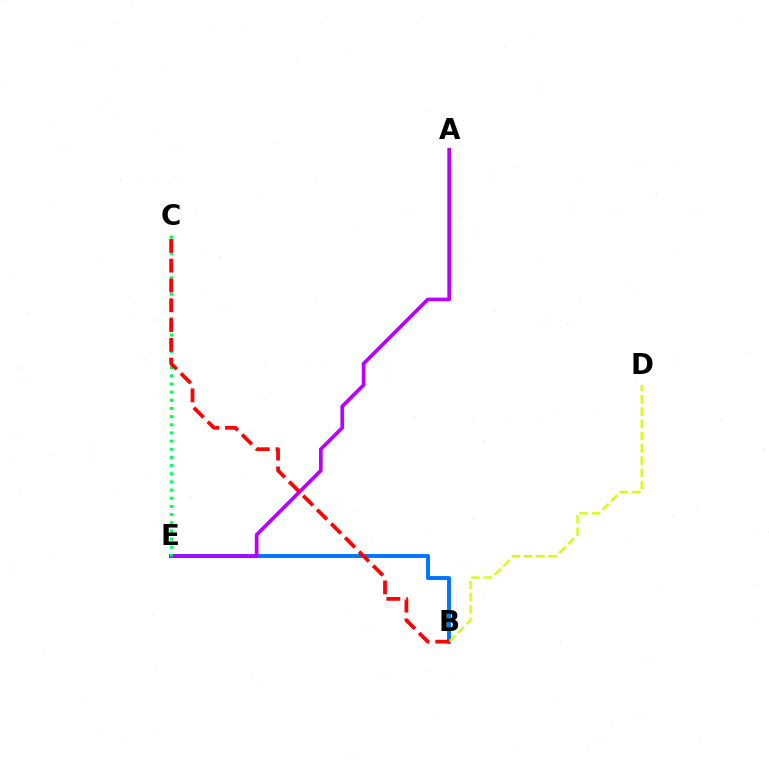{('B', 'E'): [{'color': '#0074ff', 'line_style': 'solid', 'thickness': 2.82}], ('A', 'E'): [{'color': '#b900ff', 'line_style': 'solid', 'thickness': 2.65}], ('C', 'E'): [{'color': '#00ff5c', 'line_style': 'dotted', 'thickness': 2.22}], ('B', 'D'): [{'color': '#d1ff00', 'line_style': 'dashed', 'thickness': 1.67}], ('B', 'C'): [{'color': '#ff0000', 'line_style': 'dashed', 'thickness': 2.69}]}